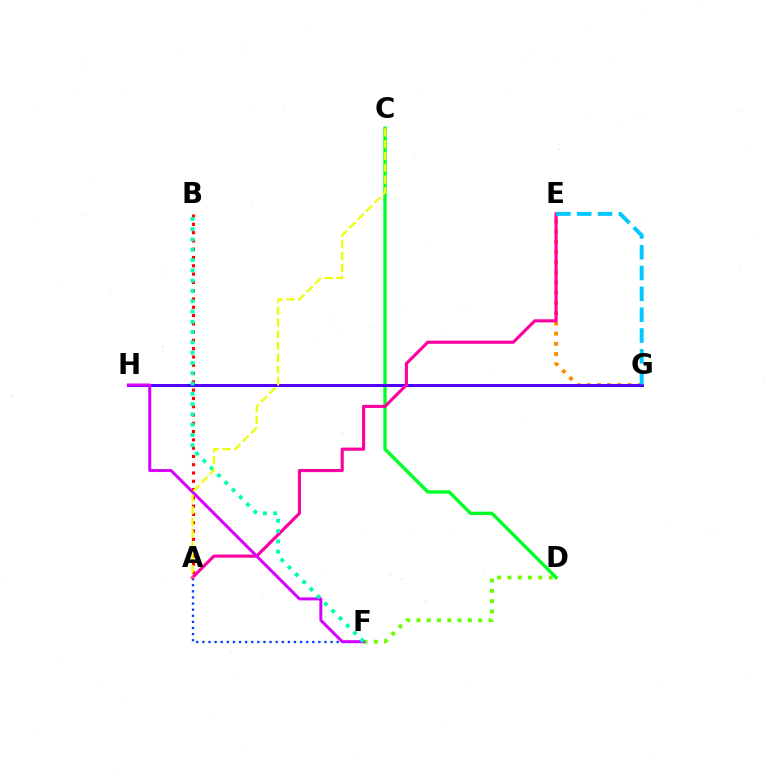{('E', 'G'): [{'color': '#ff8800', 'line_style': 'dotted', 'thickness': 2.77}, {'color': '#00c7ff', 'line_style': 'dashed', 'thickness': 2.83}], ('A', 'F'): [{'color': '#003fff', 'line_style': 'dotted', 'thickness': 1.66}], ('C', 'D'): [{'color': '#00ff27', 'line_style': 'solid', 'thickness': 2.44}], ('G', 'H'): [{'color': '#4f00ff', 'line_style': 'solid', 'thickness': 2.16}], ('A', 'B'): [{'color': '#ff0000', 'line_style': 'dotted', 'thickness': 2.25}], ('A', 'E'): [{'color': '#ff00a0', 'line_style': 'solid', 'thickness': 2.26}], ('D', 'F'): [{'color': '#66ff00', 'line_style': 'dotted', 'thickness': 2.8}], ('F', 'H'): [{'color': '#d600ff', 'line_style': 'solid', 'thickness': 2.14}], ('B', 'F'): [{'color': '#00ffaf', 'line_style': 'dotted', 'thickness': 2.8}], ('A', 'C'): [{'color': '#eeff00', 'line_style': 'dashed', 'thickness': 1.6}]}